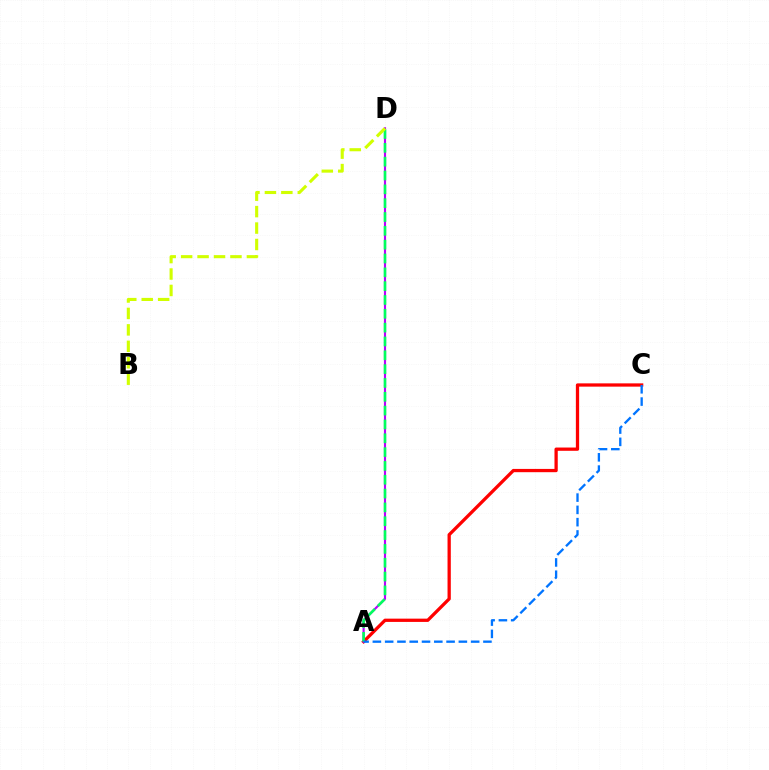{('A', 'C'): [{'color': '#ff0000', 'line_style': 'solid', 'thickness': 2.36}, {'color': '#0074ff', 'line_style': 'dashed', 'thickness': 1.67}], ('A', 'D'): [{'color': '#b900ff', 'line_style': 'solid', 'thickness': 1.54}, {'color': '#00ff5c', 'line_style': 'dashed', 'thickness': 1.88}], ('B', 'D'): [{'color': '#d1ff00', 'line_style': 'dashed', 'thickness': 2.23}]}